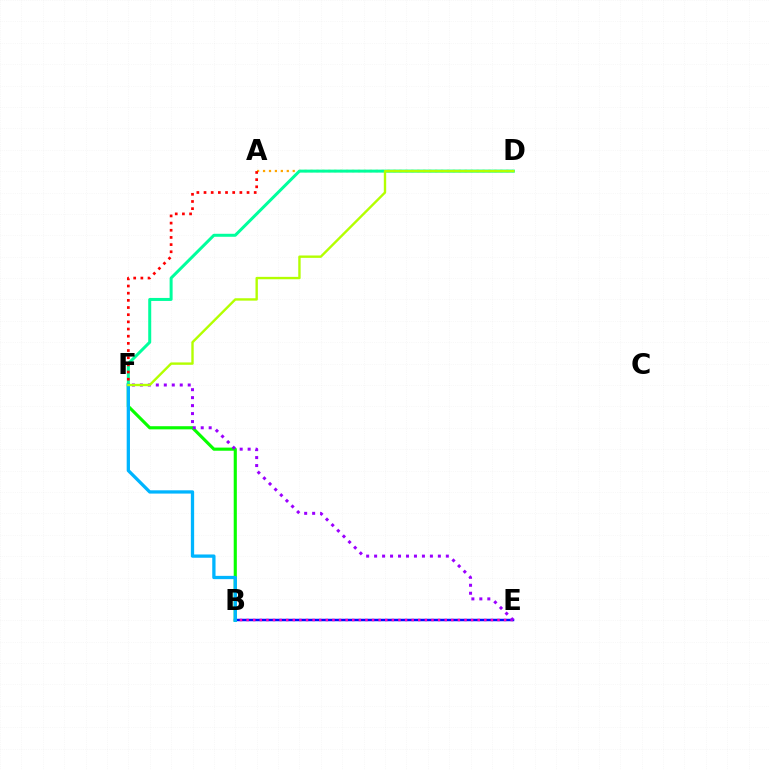{('A', 'D'): [{'color': '#ffa500', 'line_style': 'dotted', 'thickness': 1.61}], ('B', 'E'): [{'color': '#0010ff', 'line_style': 'solid', 'thickness': 1.78}, {'color': '#ff00bd', 'line_style': 'dotted', 'thickness': 1.79}], ('D', 'F'): [{'color': '#00ff9d', 'line_style': 'solid', 'thickness': 2.16}, {'color': '#b3ff00', 'line_style': 'solid', 'thickness': 1.72}], ('B', 'F'): [{'color': '#08ff00', 'line_style': 'solid', 'thickness': 2.25}, {'color': '#00b5ff', 'line_style': 'solid', 'thickness': 2.36}], ('A', 'F'): [{'color': '#ff0000', 'line_style': 'dotted', 'thickness': 1.95}], ('E', 'F'): [{'color': '#9b00ff', 'line_style': 'dotted', 'thickness': 2.17}]}